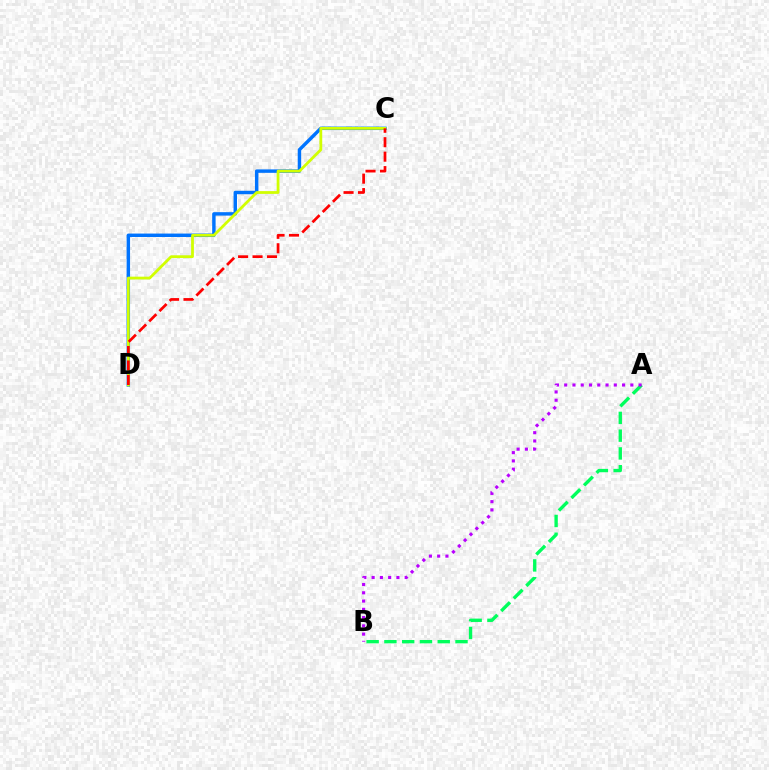{('A', 'B'): [{'color': '#00ff5c', 'line_style': 'dashed', 'thickness': 2.41}, {'color': '#b900ff', 'line_style': 'dotted', 'thickness': 2.25}], ('C', 'D'): [{'color': '#0074ff', 'line_style': 'solid', 'thickness': 2.47}, {'color': '#d1ff00', 'line_style': 'solid', 'thickness': 2.0}, {'color': '#ff0000', 'line_style': 'dashed', 'thickness': 1.96}]}